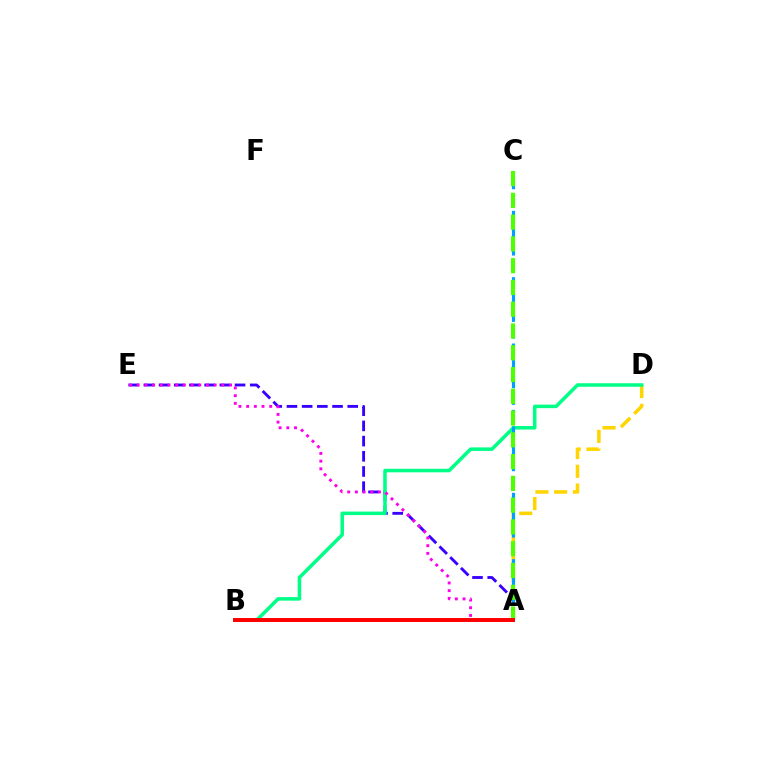{('A', 'D'): [{'color': '#ffd500', 'line_style': 'dashed', 'thickness': 2.55}], ('A', 'E'): [{'color': '#3700ff', 'line_style': 'dashed', 'thickness': 2.06}, {'color': '#ff00ed', 'line_style': 'dotted', 'thickness': 2.09}], ('B', 'D'): [{'color': '#00ff86', 'line_style': 'solid', 'thickness': 2.54}], ('A', 'C'): [{'color': '#009eff', 'line_style': 'dashed', 'thickness': 2.25}, {'color': '#4fff00', 'line_style': 'dashed', 'thickness': 2.96}], ('A', 'B'): [{'color': '#ff0000', 'line_style': 'solid', 'thickness': 2.85}]}